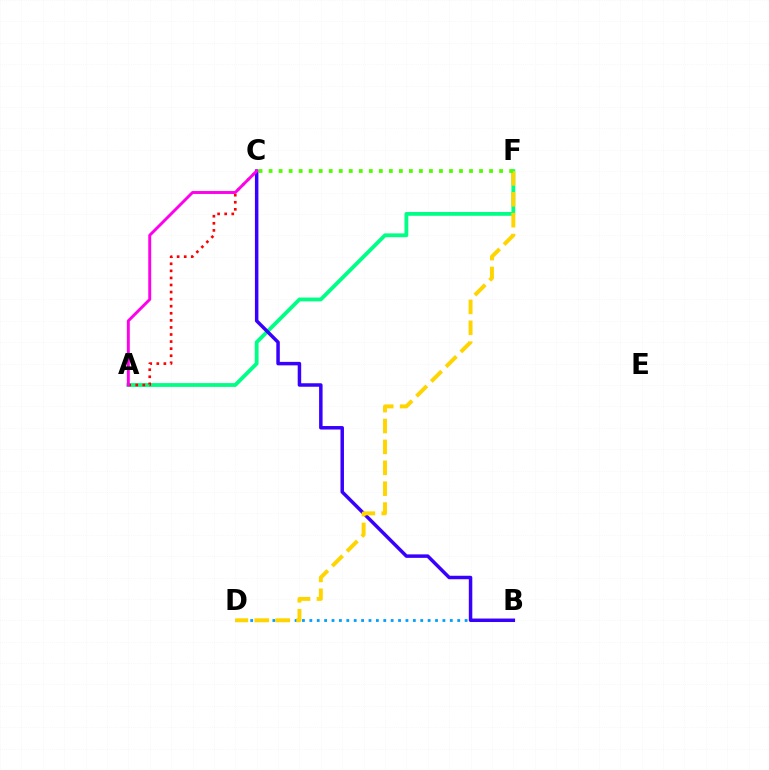{('B', 'D'): [{'color': '#009eff', 'line_style': 'dotted', 'thickness': 2.01}], ('A', 'F'): [{'color': '#00ff86', 'line_style': 'solid', 'thickness': 2.75}], ('B', 'C'): [{'color': '#3700ff', 'line_style': 'solid', 'thickness': 2.51}], ('A', 'C'): [{'color': '#ff0000', 'line_style': 'dotted', 'thickness': 1.92}, {'color': '#ff00ed', 'line_style': 'solid', 'thickness': 2.11}], ('D', 'F'): [{'color': '#ffd500', 'line_style': 'dashed', 'thickness': 2.84}], ('C', 'F'): [{'color': '#4fff00', 'line_style': 'dotted', 'thickness': 2.72}]}